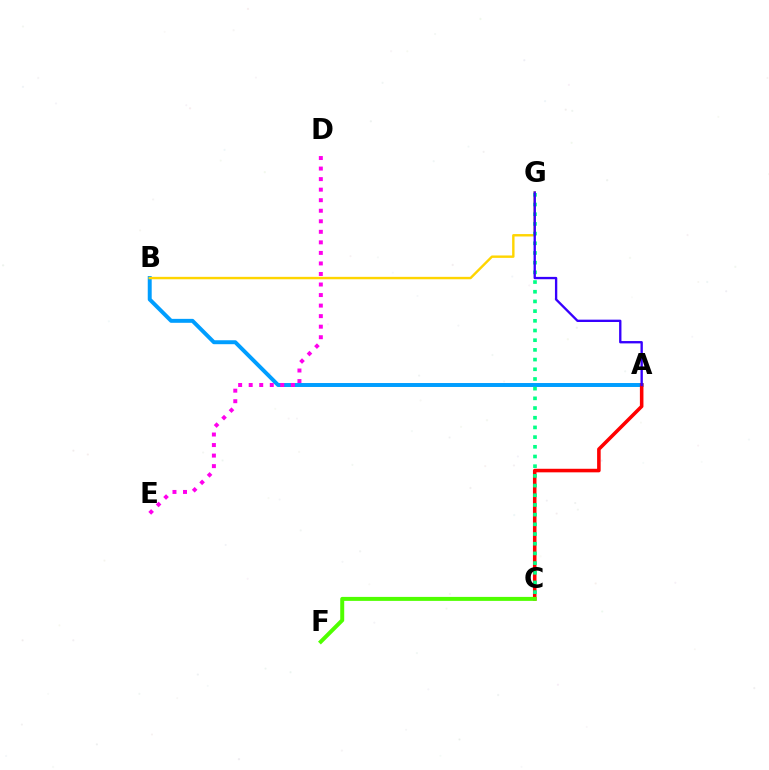{('A', 'B'): [{'color': '#009eff', 'line_style': 'solid', 'thickness': 2.84}], ('B', 'G'): [{'color': '#ffd500', 'line_style': 'solid', 'thickness': 1.74}], ('A', 'C'): [{'color': '#ff0000', 'line_style': 'solid', 'thickness': 2.56}], ('C', 'G'): [{'color': '#00ff86', 'line_style': 'dotted', 'thickness': 2.63}], ('A', 'G'): [{'color': '#3700ff', 'line_style': 'solid', 'thickness': 1.69}], ('D', 'E'): [{'color': '#ff00ed', 'line_style': 'dotted', 'thickness': 2.86}], ('C', 'F'): [{'color': '#4fff00', 'line_style': 'solid', 'thickness': 2.86}]}